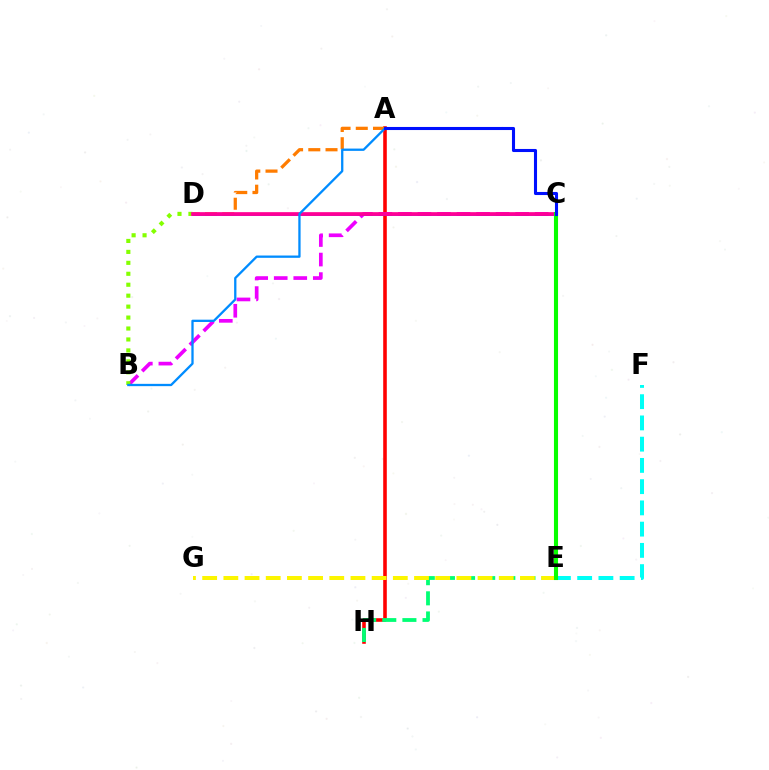{('A', 'H'): [{'color': '#ff0000', 'line_style': 'solid', 'thickness': 2.58}], ('E', 'F'): [{'color': '#00fff6', 'line_style': 'dashed', 'thickness': 2.89}], ('E', 'H'): [{'color': '#00ff74', 'line_style': 'dashed', 'thickness': 2.73}], ('E', 'G'): [{'color': '#fcf500', 'line_style': 'dashed', 'thickness': 2.88}], ('B', 'C'): [{'color': '#ee00ff', 'line_style': 'dashed', 'thickness': 2.65}], ('B', 'D'): [{'color': '#84ff00', 'line_style': 'dotted', 'thickness': 2.97}], ('A', 'D'): [{'color': '#ff7c00', 'line_style': 'dashed', 'thickness': 2.34}], ('C', 'D'): [{'color': '#7200ff', 'line_style': 'solid', 'thickness': 1.89}, {'color': '#ff0094', 'line_style': 'solid', 'thickness': 2.66}], ('A', 'B'): [{'color': '#008cff', 'line_style': 'solid', 'thickness': 1.65}], ('C', 'E'): [{'color': '#08ff00', 'line_style': 'solid', 'thickness': 2.94}], ('A', 'C'): [{'color': '#0010ff', 'line_style': 'solid', 'thickness': 2.22}]}